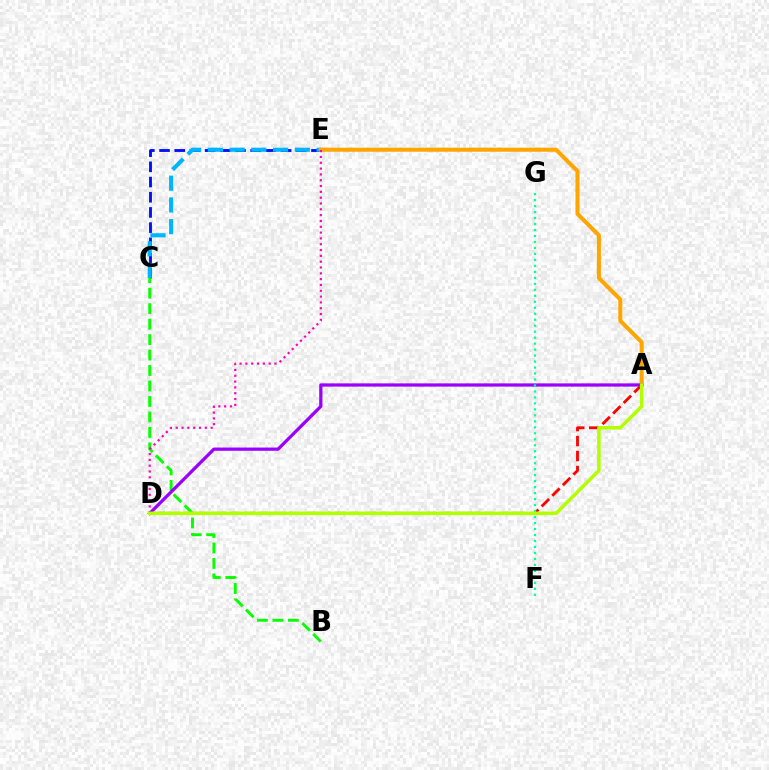{('C', 'E'): [{'color': '#0010ff', 'line_style': 'dashed', 'thickness': 2.06}, {'color': '#00b5ff', 'line_style': 'dashed', 'thickness': 2.95}], ('A', 'D'): [{'color': '#ff0000', 'line_style': 'dashed', 'thickness': 2.04}, {'color': '#9b00ff', 'line_style': 'solid', 'thickness': 2.34}, {'color': '#b3ff00', 'line_style': 'solid', 'thickness': 2.54}], ('B', 'C'): [{'color': '#08ff00', 'line_style': 'dashed', 'thickness': 2.1}], ('A', 'E'): [{'color': '#ffa500', 'line_style': 'solid', 'thickness': 2.91}], ('D', 'E'): [{'color': '#ff00bd', 'line_style': 'dotted', 'thickness': 1.58}], ('F', 'G'): [{'color': '#00ff9d', 'line_style': 'dotted', 'thickness': 1.62}]}